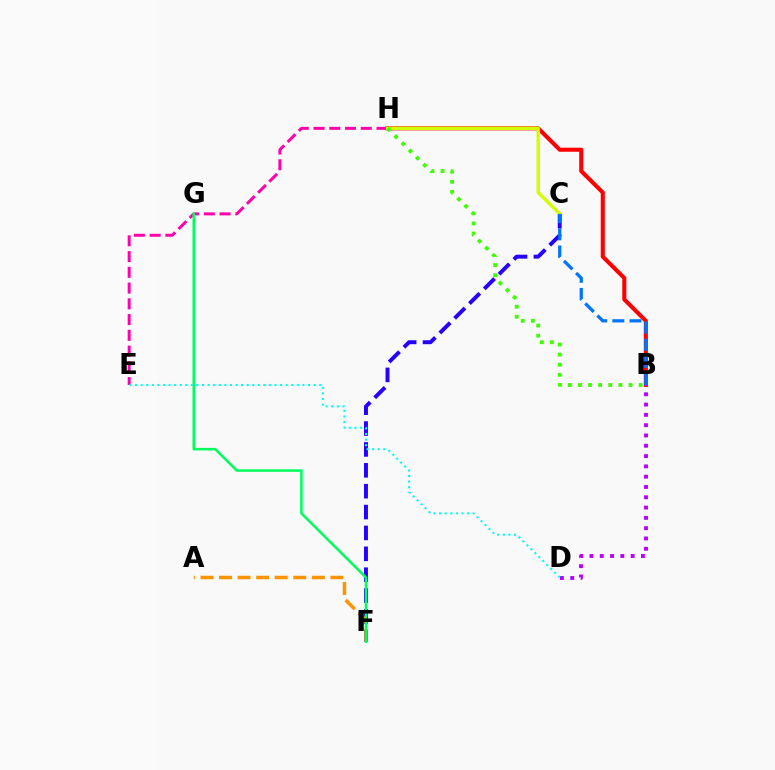{('C', 'F'): [{'color': '#2500ff', 'line_style': 'dashed', 'thickness': 2.84}], ('E', 'H'): [{'color': '#ff00ac', 'line_style': 'dashed', 'thickness': 2.14}], ('A', 'F'): [{'color': '#ff9400', 'line_style': 'dashed', 'thickness': 2.52}], ('B', 'H'): [{'color': '#ff0000', 'line_style': 'solid', 'thickness': 2.93}, {'color': '#3dff00', 'line_style': 'dotted', 'thickness': 2.75}], ('B', 'D'): [{'color': '#b900ff', 'line_style': 'dotted', 'thickness': 2.8}], ('C', 'H'): [{'color': '#d1ff00', 'line_style': 'solid', 'thickness': 2.41}], ('F', 'G'): [{'color': '#00ff5c', 'line_style': 'solid', 'thickness': 1.83}], ('D', 'E'): [{'color': '#00fff6', 'line_style': 'dotted', 'thickness': 1.52}], ('B', 'C'): [{'color': '#0074ff', 'line_style': 'dashed', 'thickness': 2.33}]}